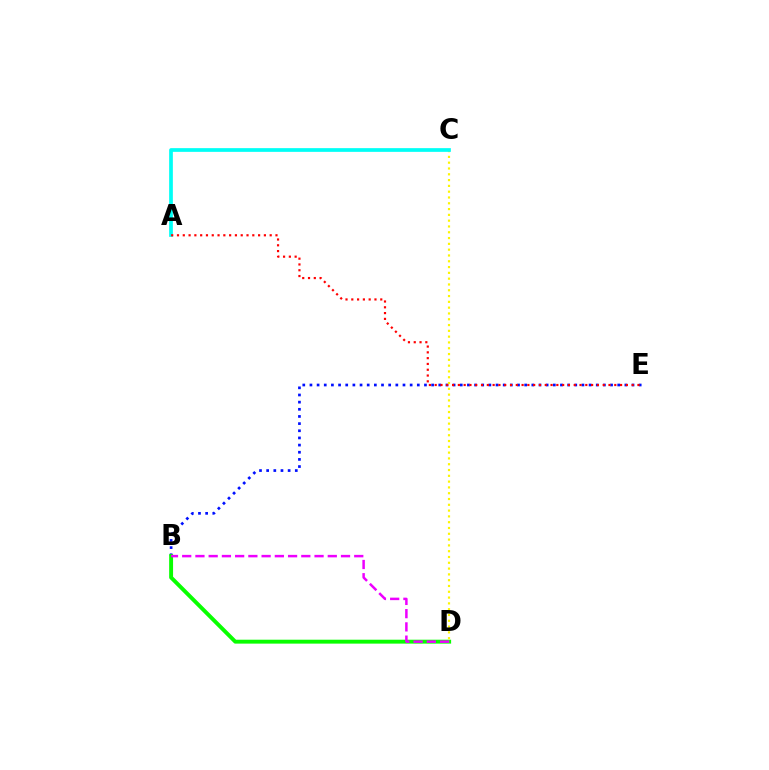{('B', 'E'): [{'color': '#0010ff', 'line_style': 'dotted', 'thickness': 1.94}], ('B', 'D'): [{'color': '#08ff00', 'line_style': 'solid', 'thickness': 2.81}, {'color': '#ee00ff', 'line_style': 'dashed', 'thickness': 1.8}], ('C', 'D'): [{'color': '#fcf500', 'line_style': 'dotted', 'thickness': 1.58}], ('A', 'C'): [{'color': '#00fff6', 'line_style': 'solid', 'thickness': 2.67}], ('A', 'E'): [{'color': '#ff0000', 'line_style': 'dotted', 'thickness': 1.57}]}